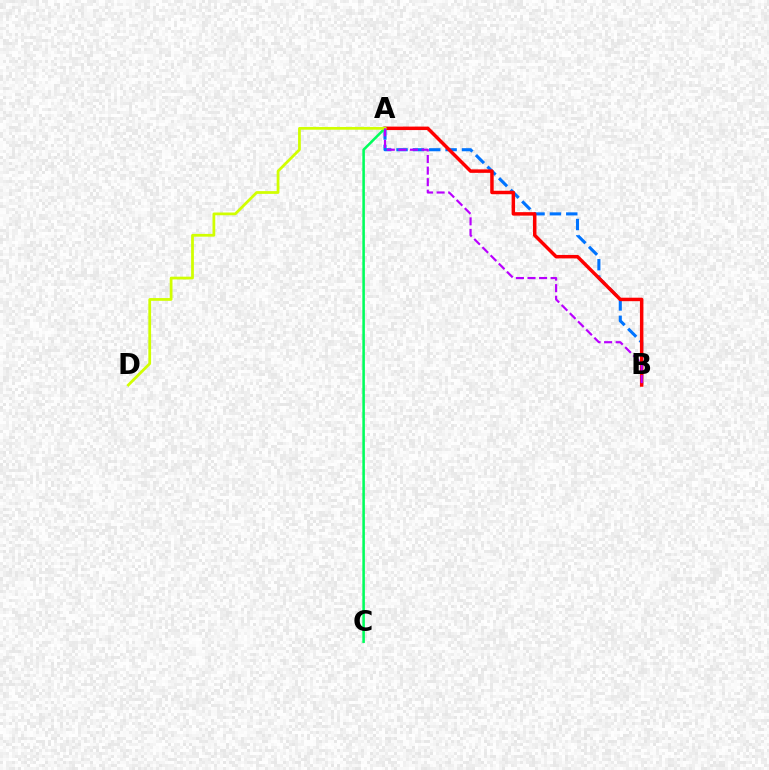{('A', 'B'): [{'color': '#0074ff', 'line_style': 'dashed', 'thickness': 2.22}, {'color': '#ff0000', 'line_style': 'solid', 'thickness': 2.5}, {'color': '#b900ff', 'line_style': 'dashed', 'thickness': 1.57}], ('A', 'C'): [{'color': '#00ff5c', 'line_style': 'solid', 'thickness': 1.83}], ('A', 'D'): [{'color': '#d1ff00', 'line_style': 'solid', 'thickness': 1.98}]}